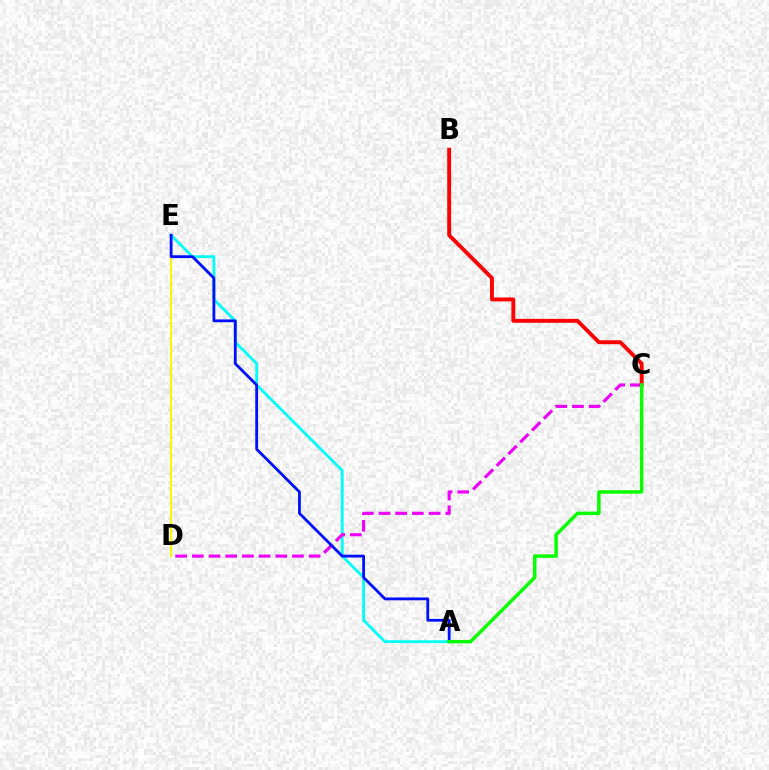{('A', 'E'): [{'color': '#00fff6', 'line_style': 'solid', 'thickness': 2.03}, {'color': '#0010ff', 'line_style': 'solid', 'thickness': 2.02}], ('D', 'E'): [{'color': '#fcf500', 'line_style': 'solid', 'thickness': 1.53}], ('C', 'D'): [{'color': '#ee00ff', 'line_style': 'dashed', 'thickness': 2.27}], ('B', 'C'): [{'color': '#ff0000', 'line_style': 'solid', 'thickness': 2.81}], ('A', 'C'): [{'color': '#08ff00', 'line_style': 'solid', 'thickness': 2.5}]}